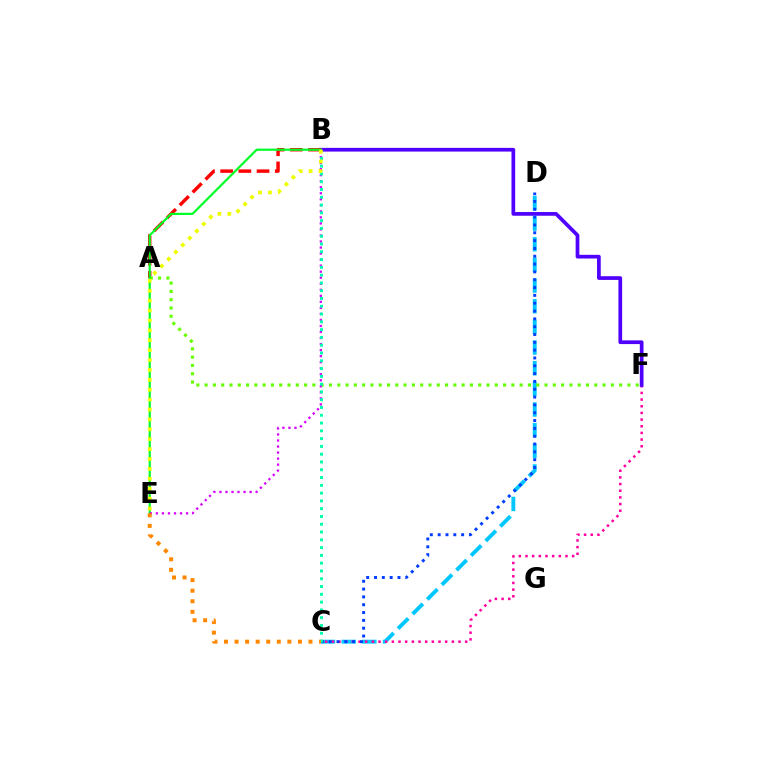{('C', 'D'): [{'color': '#00c7ff', 'line_style': 'dashed', 'thickness': 2.81}, {'color': '#003fff', 'line_style': 'dotted', 'thickness': 2.13}], ('C', 'F'): [{'color': '#ff00a0', 'line_style': 'dotted', 'thickness': 1.81}], ('B', 'F'): [{'color': '#4f00ff', 'line_style': 'solid', 'thickness': 2.67}], ('A', 'B'): [{'color': '#ff0000', 'line_style': 'dashed', 'thickness': 2.47}], ('A', 'F'): [{'color': '#66ff00', 'line_style': 'dotted', 'thickness': 2.25}], ('B', 'E'): [{'color': '#00ff27', 'line_style': 'solid', 'thickness': 1.59}, {'color': '#d600ff', 'line_style': 'dotted', 'thickness': 1.64}, {'color': '#eeff00', 'line_style': 'dotted', 'thickness': 2.69}], ('B', 'C'): [{'color': '#00ffaf', 'line_style': 'dotted', 'thickness': 2.12}], ('C', 'E'): [{'color': '#ff8800', 'line_style': 'dotted', 'thickness': 2.87}]}